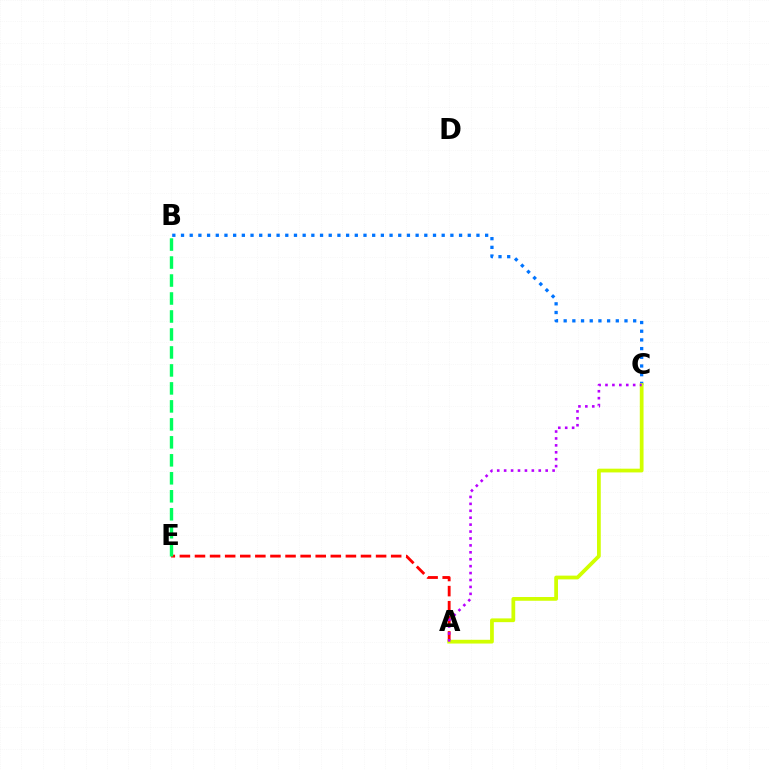{('B', 'C'): [{'color': '#0074ff', 'line_style': 'dotted', 'thickness': 2.36}], ('A', 'E'): [{'color': '#ff0000', 'line_style': 'dashed', 'thickness': 2.05}], ('A', 'C'): [{'color': '#d1ff00', 'line_style': 'solid', 'thickness': 2.7}, {'color': '#b900ff', 'line_style': 'dotted', 'thickness': 1.88}], ('B', 'E'): [{'color': '#00ff5c', 'line_style': 'dashed', 'thickness': 2.44}]}